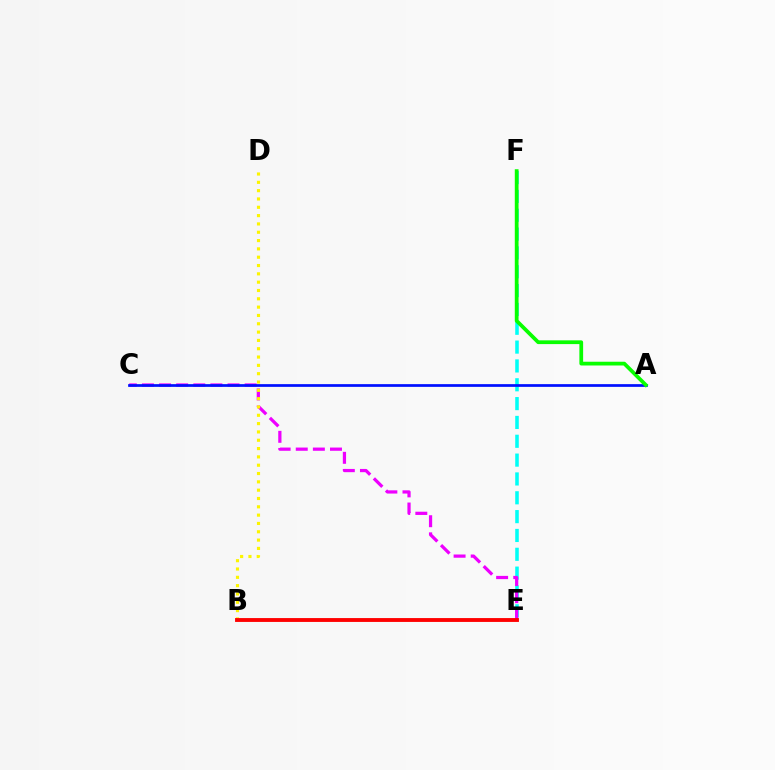{('E', 'F'): [{'color': '#00fff6', 'line_style': 'dashed', 'thickness': 2.56}], ('C', 'E'): [{'color': '#ee00ff', 'line_style': 'dashed', 'thickness': 2.33}], ('B', 'D'): [{'color': '#fcf500', 'line_style': 'dotted', 'thickness': 2.26}], ('B', 'E'): [{'color': '#ff0000', 'line_style': 'solid', 'thickness': 2.78}], ('A', 'C'): [{'color': '#0010ff', 'line_style': 'solid', 'thickness': 1.96}], ('A', 'F'): [{'color': '#08ff00', 'line_style': 'solid', 'thickness': 2.7}]}